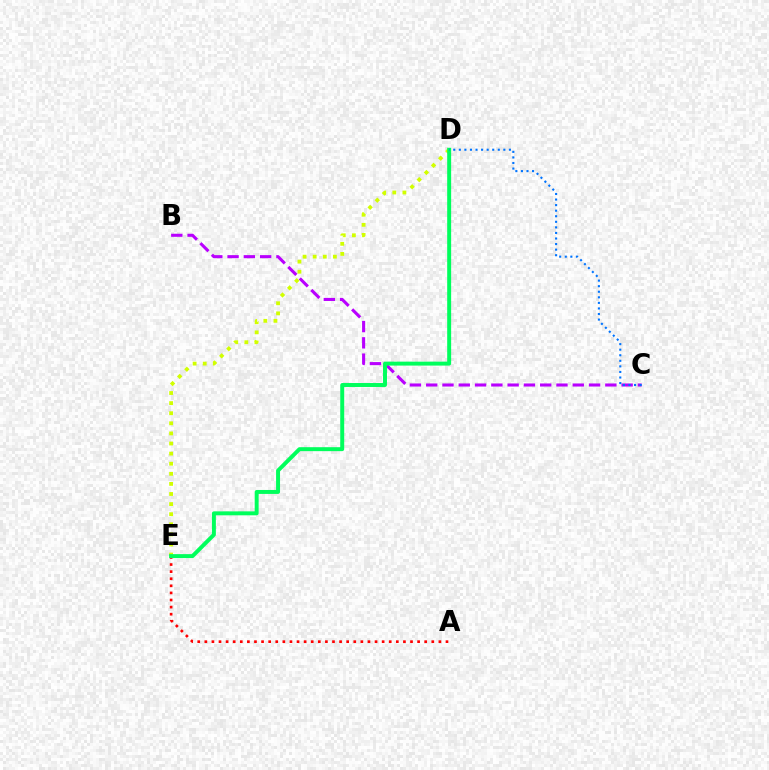{('A', 'E'): [{'color': '#ff0000', 'line_style': 'dotted', 'thickness': 1.93}], ('B', 'C'): [{'color': '#b900ff', 'line_style': 'dashed', 'thickness': 2.21}], ('D', 'E'): [{'color': '#d1ff00', 'line_style': 'dotted', 'thickness': 2.74}, {'color': '#00ff5c', 'line_style': 'solid', 'thickness': 2.85}], ('C', 'D'): [{'color': '#0074ff', 'line_style': 'dotted', 'thickness': 1.51}]}